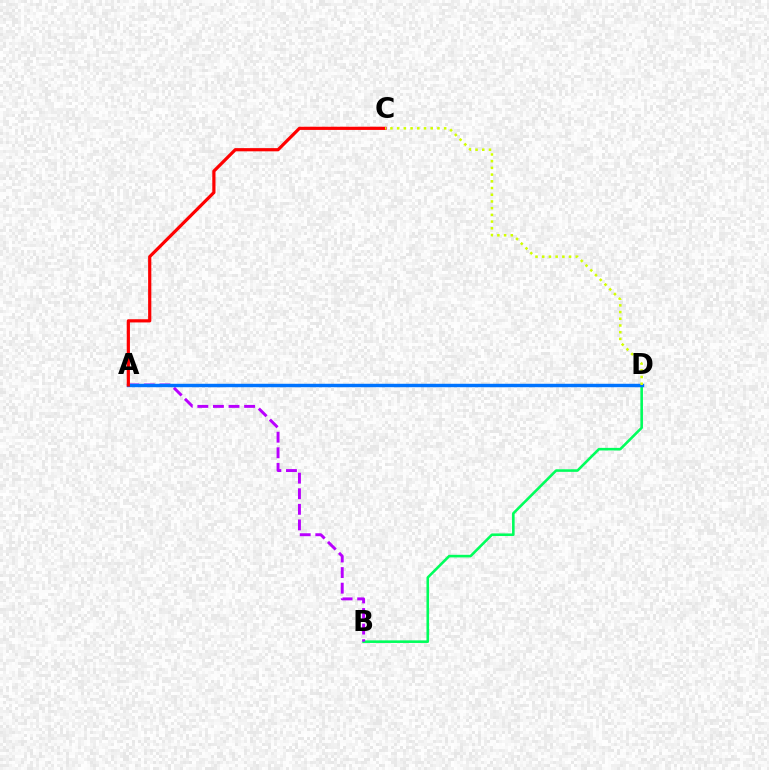{('B', 'D'): [{'color': '#00ff5c', 'line_style': 'solid', 'thickness': 1.87}], ('A', 'B'): [{'color': '#b900ff', 'line_style': 'dashed', 'thickness': 2.12}], ('A', 'D'): [{'color': '#0074ff', 'line_style': 'solid', 'thickness': 2.48}], ('A', 'C'): [{'color': '#ff0000', 'line_style': 'solid', 'thickness': 2.3}], ('C', 'D'): [{'color': '#d1ff00', 'line_style': 'dotted', 'thickness': 1.82}]}